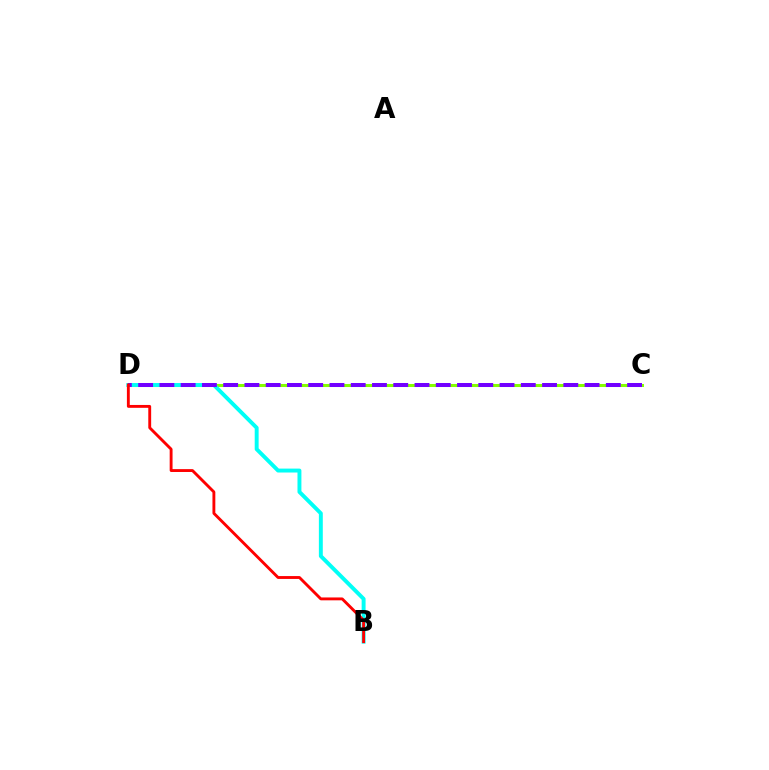{('C', 'D'): [{'color': '#84ff00', 'line_style': 'solid', 'thickness': 2.19}, {'color': '#7200ff', 'line_style': 'dashed', 'thickness': 2.89}], ('B', 'D'): [{'color': '#00fff6', 'line_style': 'solid', 'thickness': 2.82}, {'color': '#ff0000', 'line_style': 'solid', 'thickness': 2.07}]}